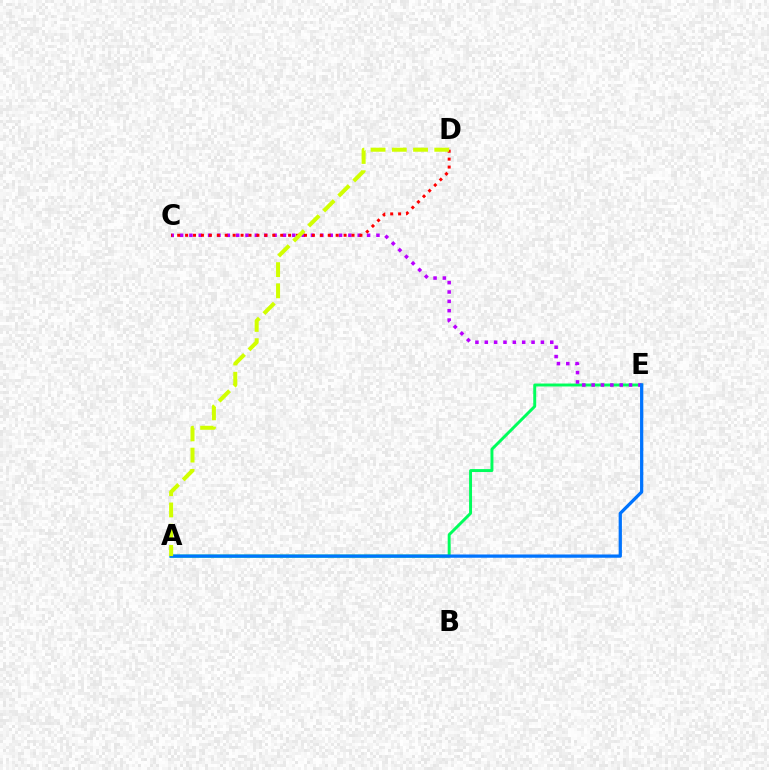{('A', 'E'): [{'color': '#00ff5c', 'line_style': 'solid', 'thickness': 2.11}, {'color': '#0074ff', 'line_style': 'solid', 'thickness': 2.35}], ('C', 'E'): [{'color': '#b900ff', 'line_style': 'dotted', 'thickness': 2.54}], ('C', 'D'): [{'color': '#ff0000', 'line_style': 'dotted', 'thickness': 2.15}], ('A', 'D'): [{'color': '#d1ff00', 'line_style': 'dashed', 'thickness': 2.88}]}